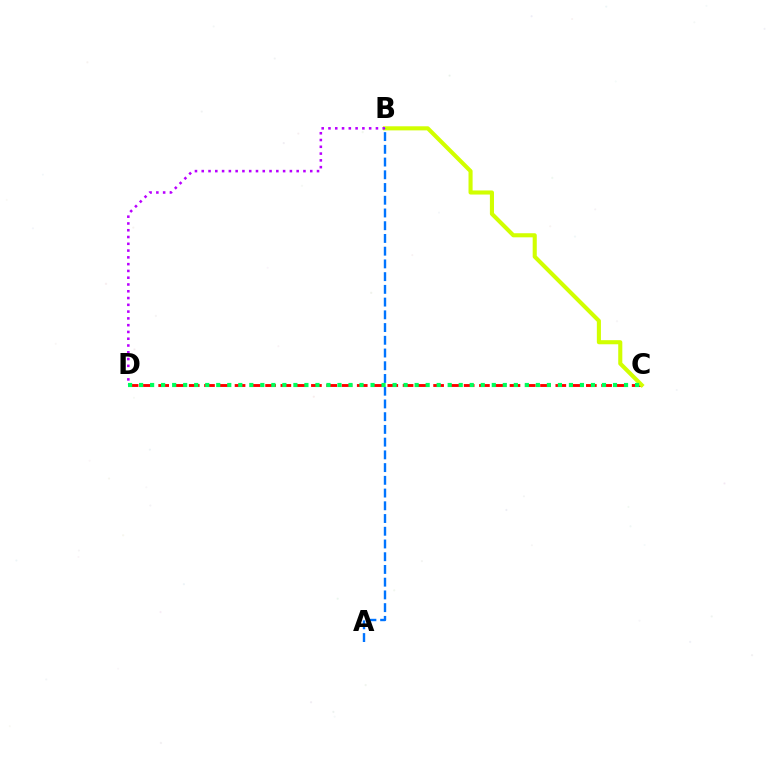{('C', 'D'): [{'color': '#ff0000', 'line_style': 'dashed', 'thickness': 2.07}, {'color': '#00ff5c', 'line_style': 'dotted', 'thickness': 2.99}], ('B', 'C'): [{'color': '#d1ff00', 'line_style': 'solid', 'thickness': 2.94}], ('B', 'D'): [{'color': '#b900ff', 'line_style': 'dotted', 'thickness': 1.84}], ('A', 'B'): [{'color': '#0074ff', 'line_style': 'dashed', 'thickness': 1.73}]}